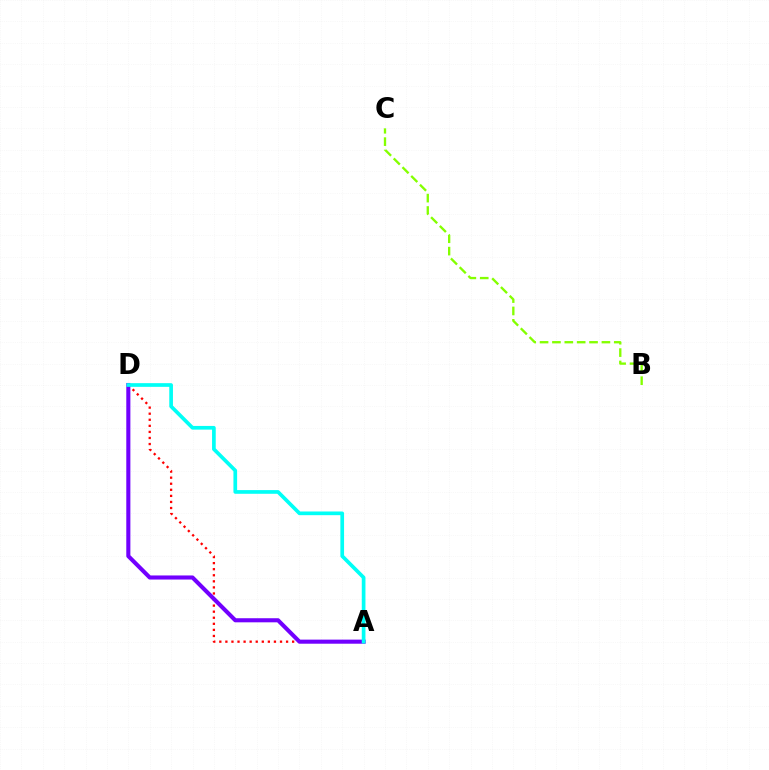{('A', 'D'): [{'color': '#ff0000', 'line_style': 'dotted', 'thickness': 1.65}, {'color': '#7200ff', 'line_style': 'solid', 'thickness': 2.94}, {'color': '#00fff6', 'line_style': 'solid', 'thickness': 2.65}], ('B', 'C'): [{'color': '#84ff00', 'line_style': 'dashed', 'thickness': 1.68}]}